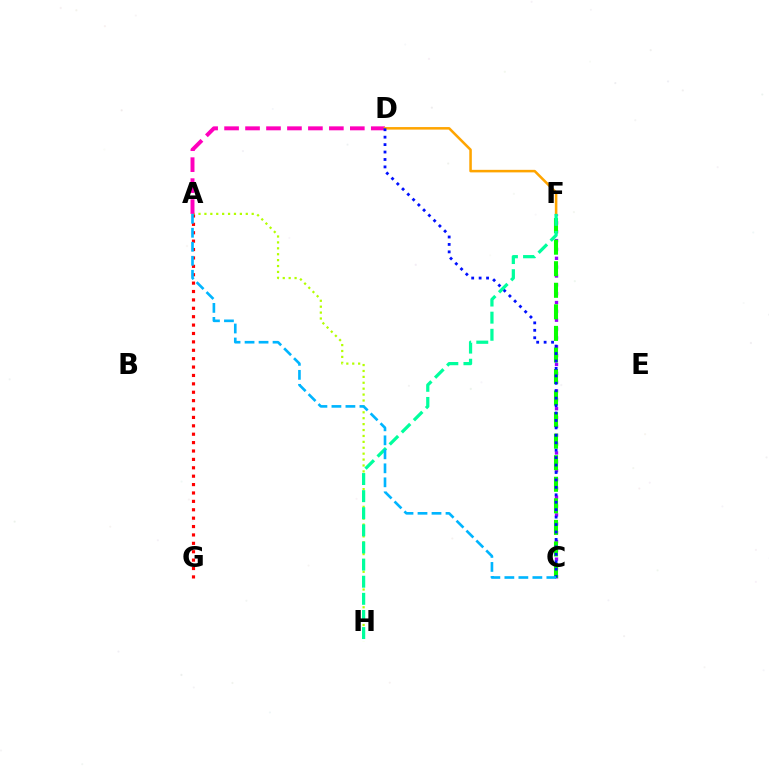{('A', 'H'): [{'color': '#b3ff00', 'line_style': 'dotted', 'thickness': 1.61}], ('C', 'F'): [{'color': '#9b00ff', 'line_style': 'dotted', 'thickness': 2.4}, {'color': '#08ff00', 'line_style': 'dashed', 'thickness': 2.93}], ('A', 'D'): [{'color': '#ff00bd', 'line_style': 'dashed', 'thickness': 2.85}], ('A', 'G'): [{'color': '#ff0000', 'line_style': 'dotted', 'thickness': 2.28}], ('D', 'F'): [{'color': '#ffa500', 'line_style': 'solid', 'thickness': 1.83}], ('C', 'D'): [{'color': '#0010ff', 'line_style': 'dotted', 'thickness': 2.02}], ('F', 'H'): [{'color': '#00ff9d', 'line_style': 'dashed', 'thickness': 2.32}], ('A', 'C'): [{'color': '#00b5ff', 'line_style': 'dashed', 'thickness': 1.9}]}